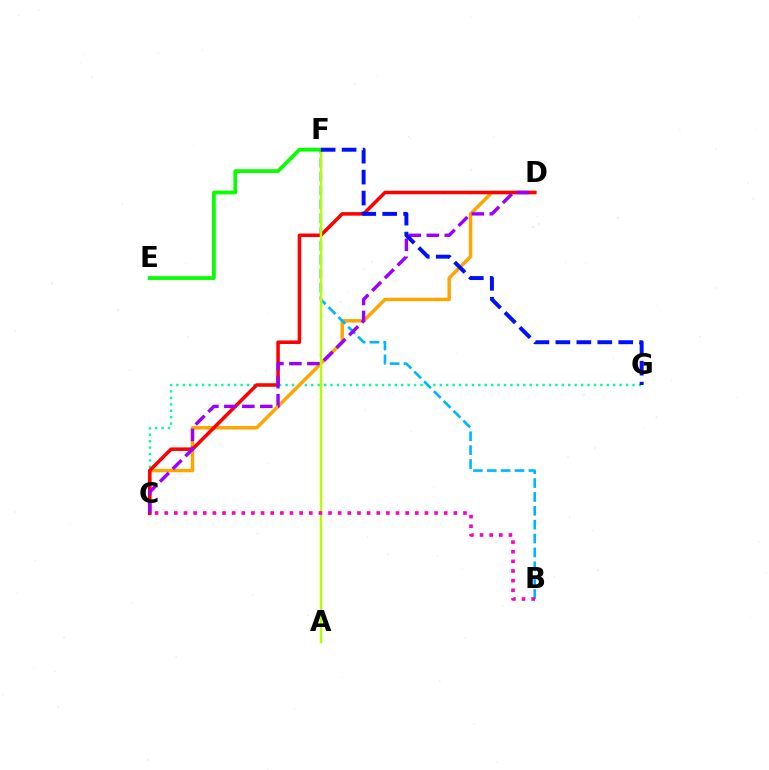{('C', 'G'): [{'color': '#00ff9d', 'line_style': 'dotted', 'thickness': 1.75}], ('C', 'D'): [{'color': '#ffa500', 'line_style': 'solid', 'thickness': 2.5}, {'color': '#ff0000', 'line_style': 'solid', 'thickness': 2.54}, {'color': '#9b00ff', 'line_style': 'dashed', 'thickness': 2.44}], ('B', 'F'): [{'color': '#00b5ff', 'line_style': 'dashed', 'thickness': 1.88}], ('A', 'F'): [{'color': '#b3ff00', 'line_style': 'solid', 'thickness': 1.77}], ('E', 'F'): [{'color': '#08ff00', 'line_style': 'solid', 'thickness': 2.72}], ('F', 'G'): [{'color': '#0010ff', 'line_style': 'dashed', 'thickness': 2.85}], ('B', 'C'): [{'color': '#ff00bd', 'line_style': 'dotted', 'thickness': 2.62}]}